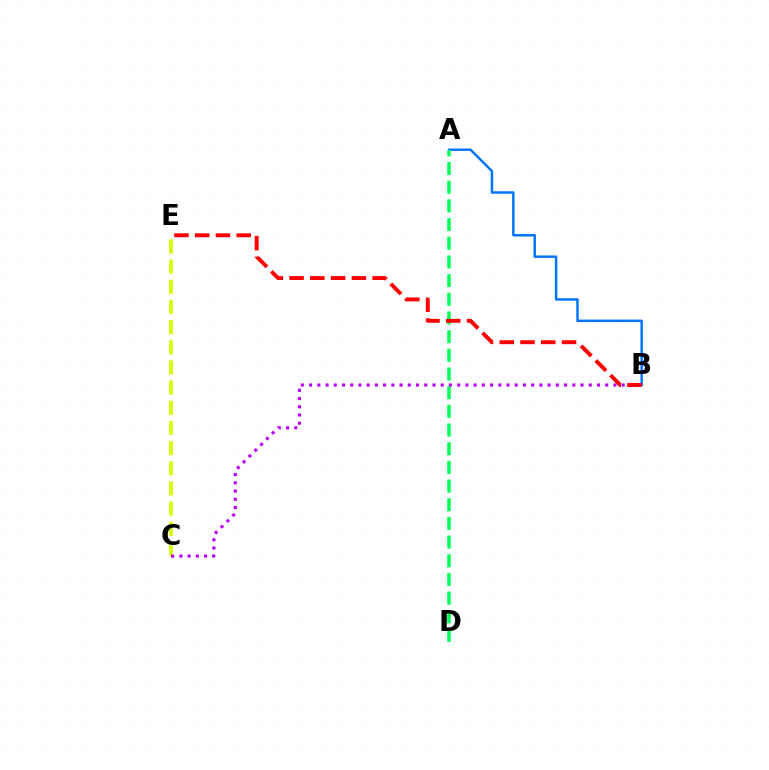{('A', 'B'): [{'color': '#0074ff', 'line_style': 'solid', 'thickness': 1.76}], ('C', 'E'): [{'color': '#d1ff00', 'line_style': 'dashed', 'thickness': 2.74}], ('A', 'D'): [{'color': '#00ff5c', 'line_style': 'dashed', 'thickness': 2.54}], ('B', 'C'): [{'color': '#b900ff', 'line_style': 'dotted', 'thickness': 2.23}], ('B', 'E'): [{'color': '#ff0000', 'line_style': 'dashed', 'thickness': 2.82}]}